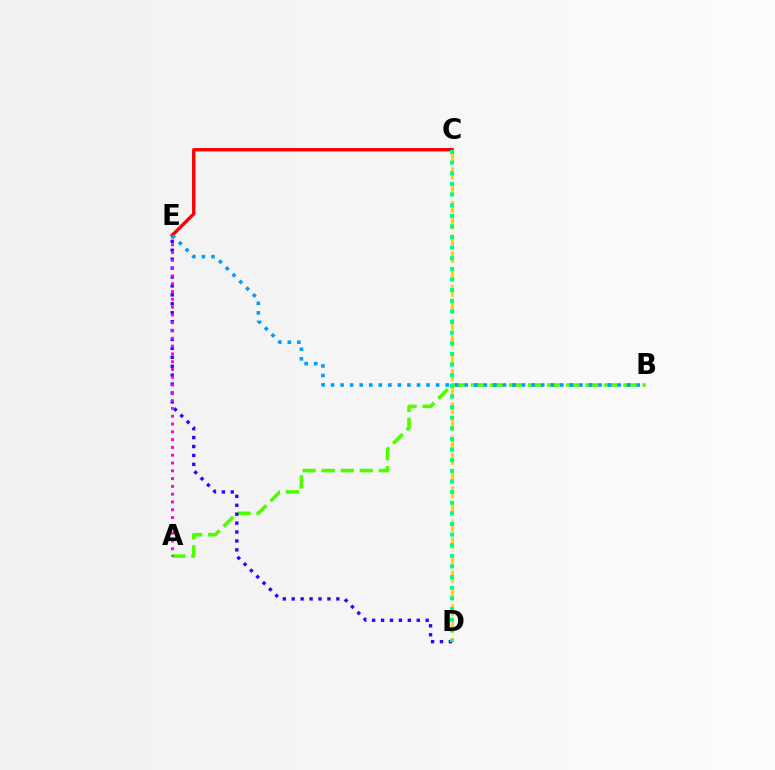{('C', 'D'): [{'color': '#ffd500', 'line_style': 'dashed', 'thickness': 2.28}, {'color': '#00ff86', 'line_style': 'dotted', 'thickness': 2.89}], ('A', 'B'): [{'color': '#4fff00', 'line_style': 'dashed', 'thickness': 2.59}], ('D', 'E'): [{'color': '#3700ff', 'line_style': 'dotted', 'thickness': 2.42}], ('A', 'E'): [{'color': '#ff00ed', 'line_style': 'dotted', 'thickness': 2.12}], ('C', 'E'): [{'color': '#ff0000', 'line_style': 'solid', 'thickness': 2.44}], ('B', 'E'): [{'color': '#009eff', 'line_style': 'dotted', 'thickness': 2.6}]}